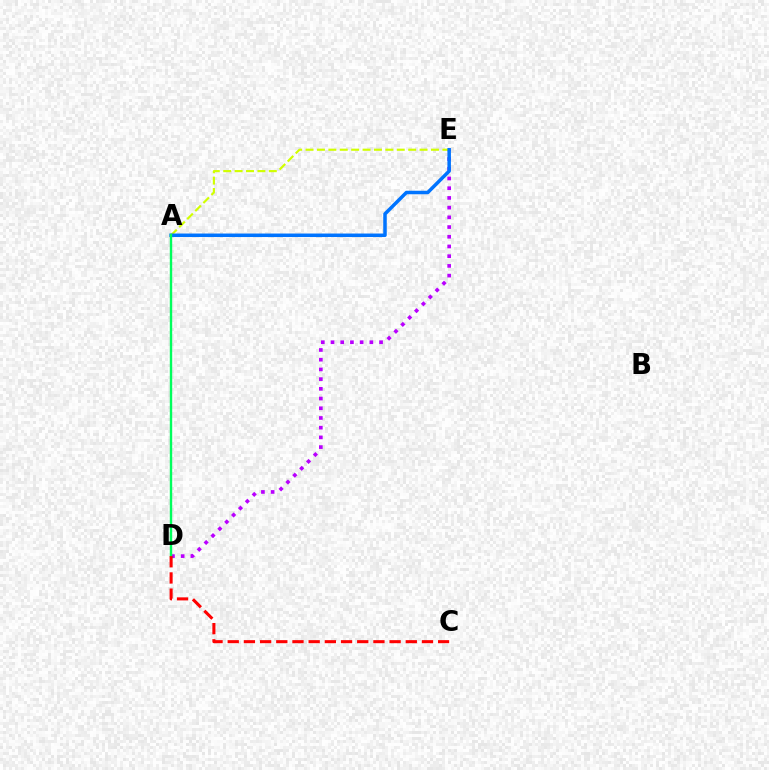{('D', 'E'): [{'color': '#b900ff', 'line_style': 'dotted', 'thickness': 2.64}], ('A', 'E'): [{'color': '#d1ff00', 'line_style': 'dashed', 'thickness': 1.55}, {'color': '#0074ff', 'line_style': 'solid', 'thickness': 2.52}], ('A', 'D'): [{'color': '#00ff5c', 'line_style': 'solid', 'thickness': 1.72}], ('C', 'D'): [{'color': '#ff0000', 'line_style': 'dashed', 'thickness': 2.2}]}